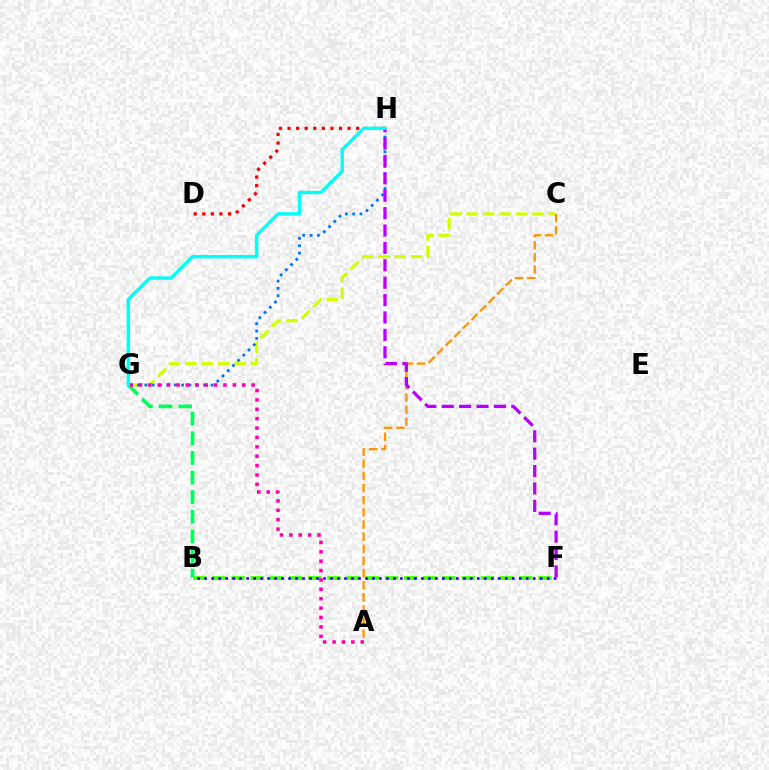{('C', 'G'): [{'color': '#d1ff00', 'line_style': 'dashed', 'thickness': 2.23}], ('G', 'H'): [{'color': '#0074ff', 'line_style': 'dotted', 'thickness': 2.0}, {'color': '#00fff6', 'line_style': 'solid', 'thickness': 2.44}], ('B', 'G'): [{'color': '#00ff5c', 'line_style': 'dashed', 'thickness': 2.66}], ('B', 'F'): [{'color': '#3dff00', 'line_style': 'dashed', 'thickness': 2.61}, {'color': '#2500ff', 'line_style': 'dotted', 'thickness': 1.9}], ('A', 'C'): [{'color': '#ff9400', 'line_style': 'dashed', 'thickness': 1.65}], ('A', 'G'): [{'color': '#ff00ac', 'line_style': 'dotted', 'thickness': 2.55}], ('F', 'H'): [{'color': '#b900ff', 'line_style': 'dashed', 'thickness': 2.36}], ('D', 'H'): [{'color': '#ff0000', 'line_style': 'dotted', 'thickness': 2.33}]}